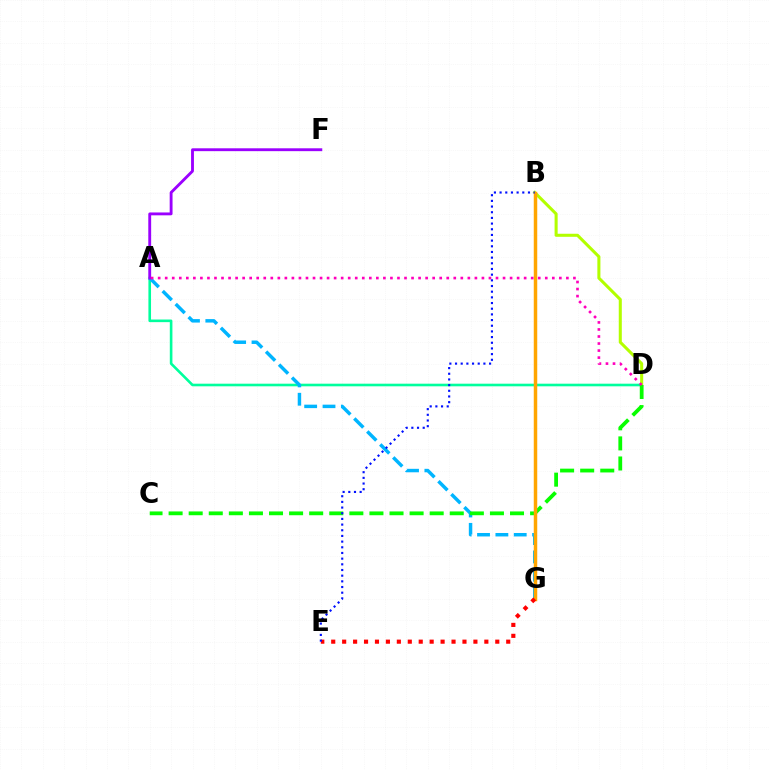{('A', 'D'): [{'color': '#00ff9d', 'line_style': 'solid', 'thickness': 1.88}, {'color': '#ff00bd', 'line_style': 'dotted', 'thickness': 1.91}], ('B', 'D'): [{'color': '#b3ff00', 'line_style': 'solid', 'thickness': 2.2}], ('A', 'G'): [{'color': '#00b5ff', 'line_style': 'dashed', 'thickness': 2.49}], ('A', 'F'): [{'color': '#9b00ff', 'line_style': 'solid', 'thickness': 2.06}], ('C', 'D'): [{'color': '#08ff00', 'line_style': 'dashed', 'thickness': 2.73}], ('B', 'G'): [{'color': '#ffa500', 'line_style': 'solid', 'thickness': 2.5}], ('E', 'G'): [{'color': '#ff0000', 'line_style': 'dotted', 'thickness': 2.97}], ('B', 'E'): [{'color': '#0010ff', 'line_style': 'dotted', 'thickness': 1.54}]}